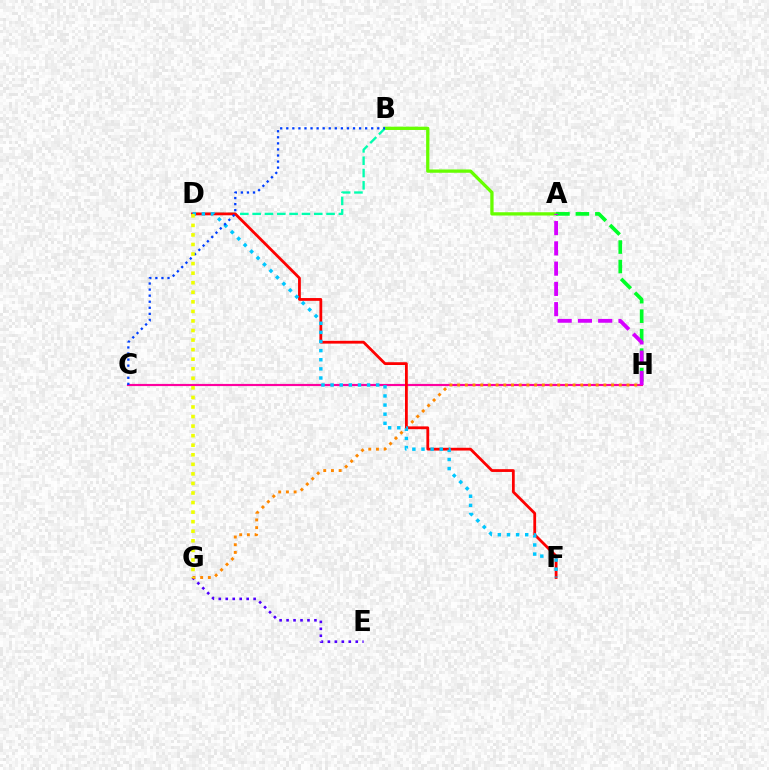{('A', 'B'): [{'color': '#66ff00', 'line_style': 'solid', 'thickness': 2.37}], ('C', 'H'): [{'color': '#ff00a0', 'line_style': 'solid', 'thickness': 1.56}], ('E', 'G'): [{'color': '#4f00ff', 'line_style': 'dotted', 'thickness': 1.89}], ('G', 'H'): [{'color': '#ff8800', 'line_style': 'dotted', 'thickness': 2.09}], ('B', 'D'): [{'color': '#00ffaf', 'line_style': 'dashed', 'thickness': 1.67}], ('D', 'F'): [{'color': '#ff0000', 'line_style': 'solid', 'thickness': 2.01}, {'color': '#00c7ff', 'line_style': 'dotted', 'thickness': 2.48}], ('B', 'C'): [{'color': '#003fff', 'line_style': 'dotted', 'thickness': 1.65}], ('A', 'H'): [{'color': '#00ff27', 'line_style': 'dashed', 'thickness': 2.65}, {'color': '#d600ff', 'line_style': 'dashed', 'thickness': 2.75}], ('D', 'G'): [{'color': '#eeff00', 'line_style': 'dotted', 'thickness': 2.6}]}